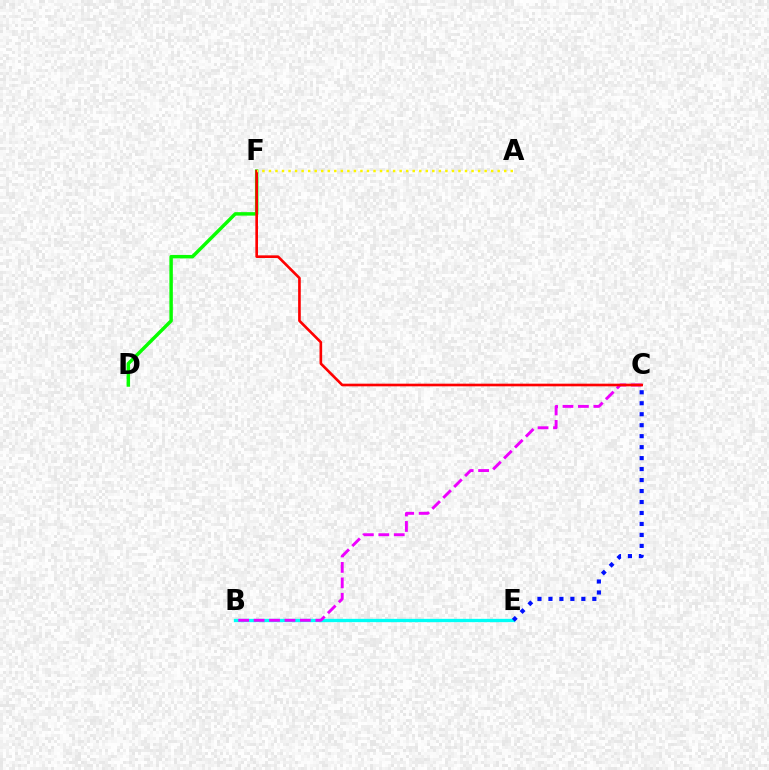{('B', 'E'): [{'color': '#00fff6', 'line_style': 'solid', 'thickness': 2.38}], ('B', 'C'): [{'color': '#ee00ff', 'line_style': 'dashed', 'thickness': 2.1}], ('D', 'F'): [{'color': '#08ff00', 'line_style': 'solid', 'thickness': 2.49}], ('C', 'F'): [{'color': '#ff0000', 'line_style': 'solid', 'thickness': 1.91}], ('C', 'E'): [{'color': '#0010ff', 'line_style': 'dotted', 'thickness': 2.98}], ('A', 'F'): [{'color': '#fcf500', 'line_style': 'dotted', 'thickness': 1.78}]}